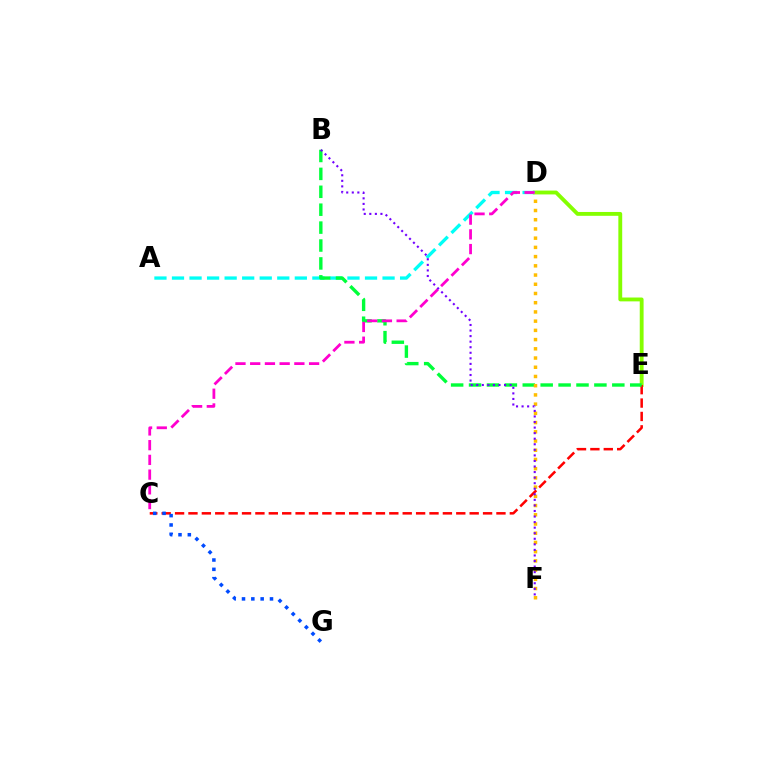{('D', 'E'): [{'color': '#84ff00', 'line_style': 'solid', 'thickness': 2.77}], ('C', 'E'): [{'color': '#ff0000', 'line_style': 'dashed', 'thickness': 1.82}], ('A', 'D'): [{'color': '#00fff6', 'line_style': 'dashed', 'thickness': 2.38}], ('B', 'E'): [{'color': '#00ff39', 'line_style': 'dashed', 'thickness': 2.43}], ('C', 'D'): [{'color': '#ff00cf', 'line_style': 'dashed', 'thickness': 2.0}], ('D', 'F'): [{'color': '#ffbd00', 'line_style': 'dotted', 'thickness': 2.51}], ('C', 'G'): [{'color': '#004bff', 'line_style': 'dotted', 'thickness': 2.53}], ('B', 'F'): [{'color': '#7200ff', 'line_style': 'dotted', 'thickness': 1.51}]}